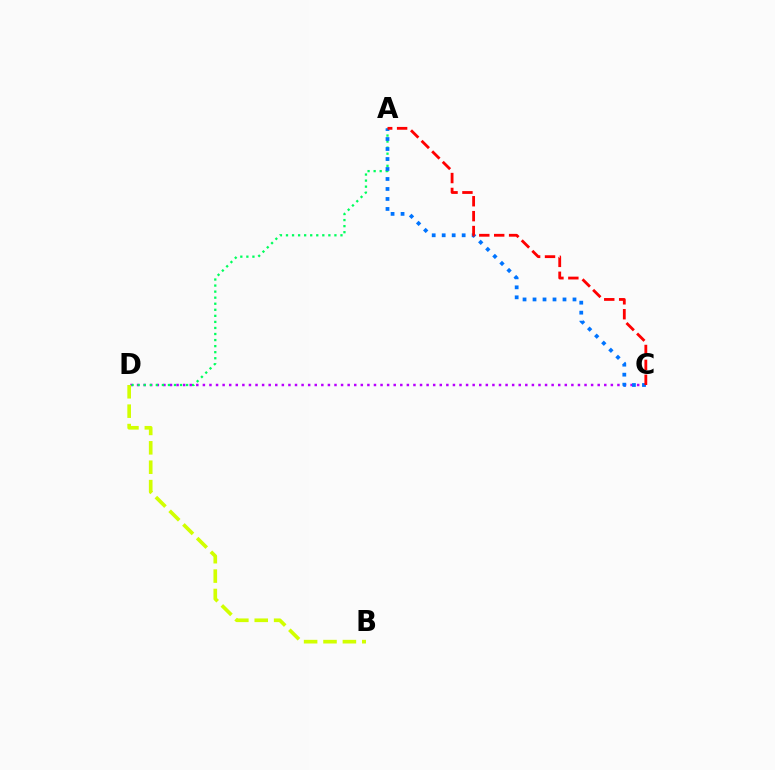{('C', 'D'): [{'color': '#b900ff', 'line_style': 'dotted', 'thickness': 1.79}], ('A', 'D'): [{'color': '#00ff5c', 'line_style': 'dotted', 'thickness': 1.64}], ('B', 'D'): [{'color': '#d1ff00', 'line_style': 'dashed', 'thickness': 2.63}], ('A', 'C'): [{'color': '#0074ff', 'line_style': 'dotted', 'thickness': 2.71}, {'color': '#ff0000', 'line_style': 'dashed', 'thickness': 2.03}]}